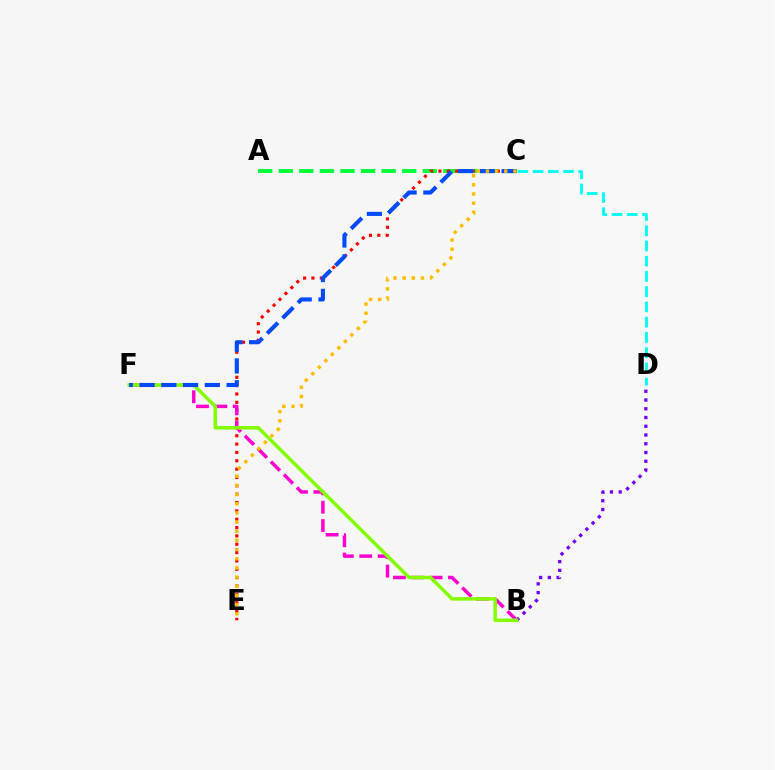{('A', 'C'): [{'color': '#00ff39', 'line_style': 'dashed', 'thickness': 2.8}], ('B', 'D'): [{'color': '#7200ff', 'line_style': 'dotted', 'thickness': 2.38}], ('C', 'E'): [{'color': '#ff0000', 'line_style': 'dotted', 'thickness': 2.27}, {'color': '#ffbd00', 'line_style': 'dotted', 'thickness': 2.49}], ('B', 'F'): [{'color': '#ff00cf', 'line_style': 'dashed', 'thickness': 2.49}, {'color': '#84ff00', 'line_style': 'solid', 'thickness': 2.53}], ('C', 'D'): [{'color': '#00fff6', 'line_style': 'dashed', 'thickness': 2.07}], ('C', 'F'): [{'color': '#004bff', 'line_style': 'dashed', 'thickness': 2.96}]}